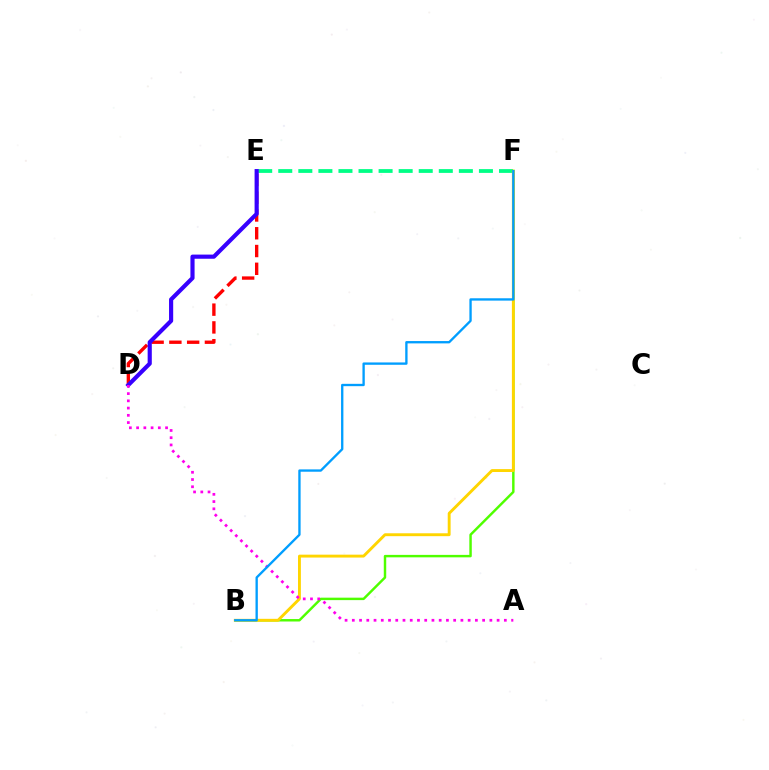{('E', 'F'): [{'color': '#00ff86', 'line_style': 'dashed', 'thickness': 2.73}], ('D', 'E'): [{'color': '#ff0000', 'line_style': 'dashed', 'thickness': 2.41}, {'color': '#3700ff', 'line_style': 'solid', 'thickness': 2.99}], ('B', 'F'): [{'color': '#4fff00', 'line_style': 'solid', 'thickness': 1.76}, {'color': '#ffd500', 'line_style': 'solid', 'thickness': 2.08}, {'color': '#009eff', 'line_style': 'solid', 'thickness': 1.68}], ('A', 'D'): [{'color': '#ff00ed', 'line_style': 'dotted', 'thickness': 1.97}]}